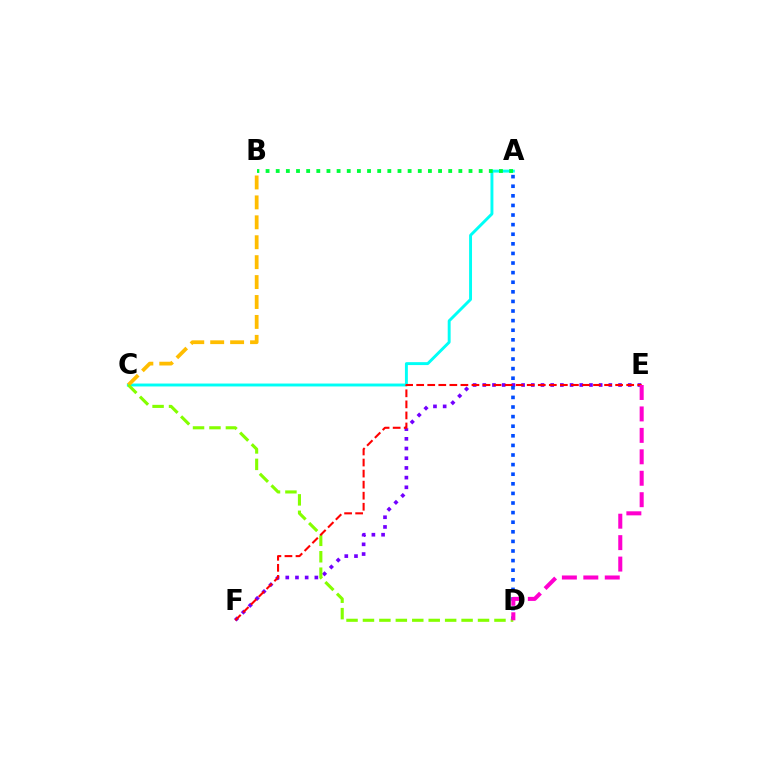{('A', 'C'): [{'color': '#00fff6', 'line_style': 'solid', 'thickness': 2.1}], ('E', 'F'): [{'color': '#7200ff', 'line_style': 'dotted', 'thickness': 2.63}, {'color': '#ff0000', 'line_style': 'dashed', 'thickness': 1.5}], ('B', 'C'): [{'color': '#ffbd00', 'line_style': 'dashed', 'thickness': 2.71}], ('A', 'D'): [{'color': '#004bff', 'line_style': 'dotted', 'thickness': 2.61}], ('C', 'D'): [{'color': '#84ff00', 'line_style': 'dashed', 'thickness': 2.23}], ('A', 'B'): [{'color': '#00ff39', 'line_style': 'dotted', 'thickness': 2.76}], ('D', 'E'): [{'color': '#ff00cf', 'line_style': 'dashed', 'thickness': 2.91}]}